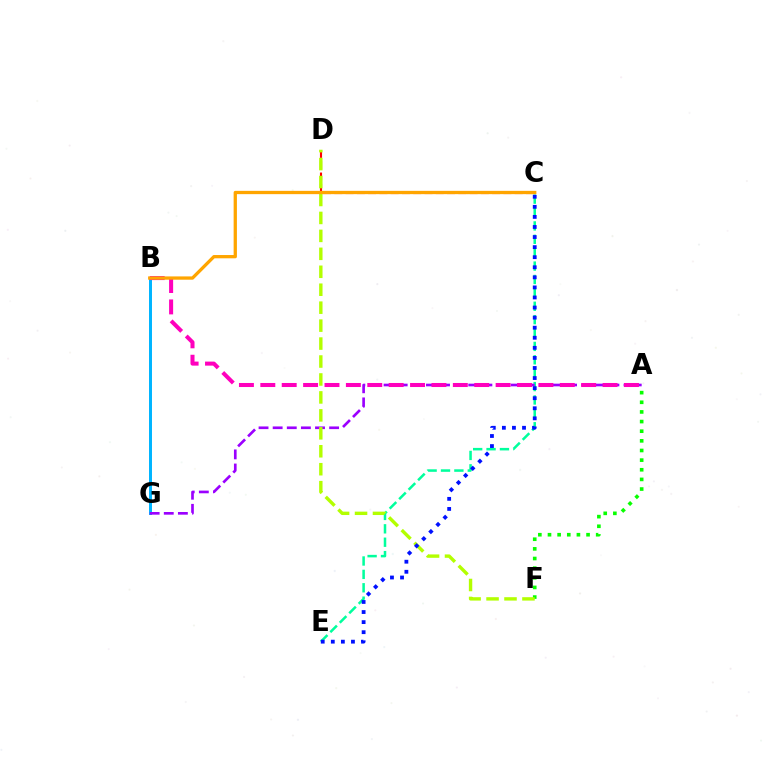{('C', 'D'): [{'color': '#ff0000', 'line_style': 'dashed', 'thickness': 1.53}], ('B', 'G'): [{'color': '#00b5ff', 'line_style': 'solid', 'thickness': 2.14}], ('A', 'F'): [{'color': '#08ff00', 'line_style': 'dotted', 'thickness': 2.62}], ('C', 'E'): [{'color': '#00ff9d', 'line_style': 'dashed', 'thickness': 1.82}, {'color': '#0010ff', 'line_style': 'dotted', 'thickness': 2.74}], ('A', 'G'): [{'color': '#9b00ff', 'line_style': 'dashed', 'thickness': 1.92}], ('D', 'F'): [{'color': '#b3ff00', 'line_style': 'dashed', 'thickness': 2.44}], ('A', 'B'): [{'color': '#ff00bd', 'line_style': 'dashed', 'thickness': 2.91}], ('B', 'C'): [{'color': '#ffa500', 'line_style': 'solid', 'thickness': 2.37}]}